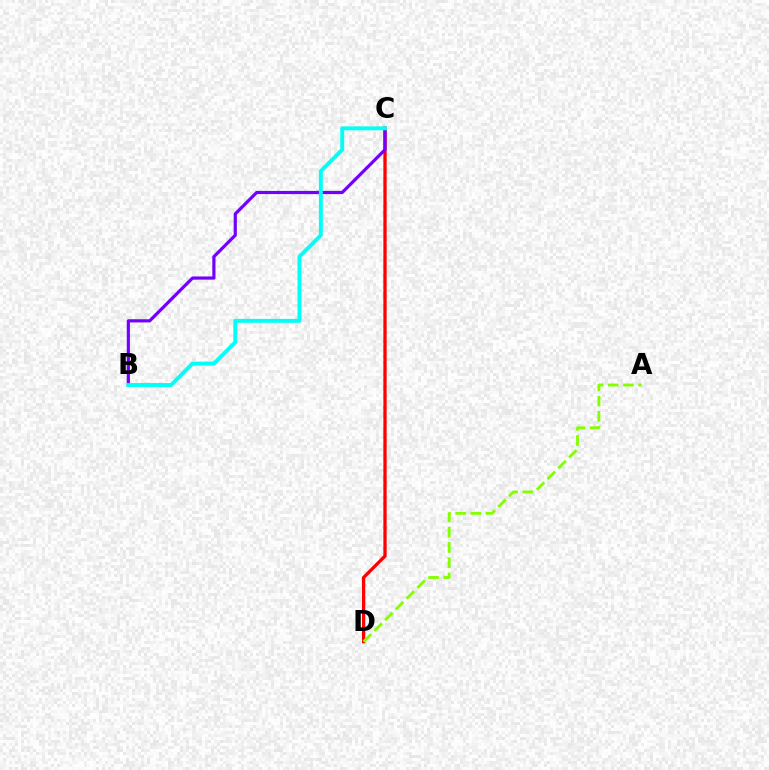{('C', 'D'): [{'color': '#ff0000', 'line_style': 'solid', 'thickness': 2.38}], ('B', 'C'): [{'color': '#7200ff', 'line_style': 'solid', 'thickness': 2.3}, {'color': '#00fff6', 'line_style': 'solid', 'thickness': 2.82}], ('A', 'D'): [{'color': '#84ff00', 'line_style': 'dashed', 'thickness': 2.07}]}